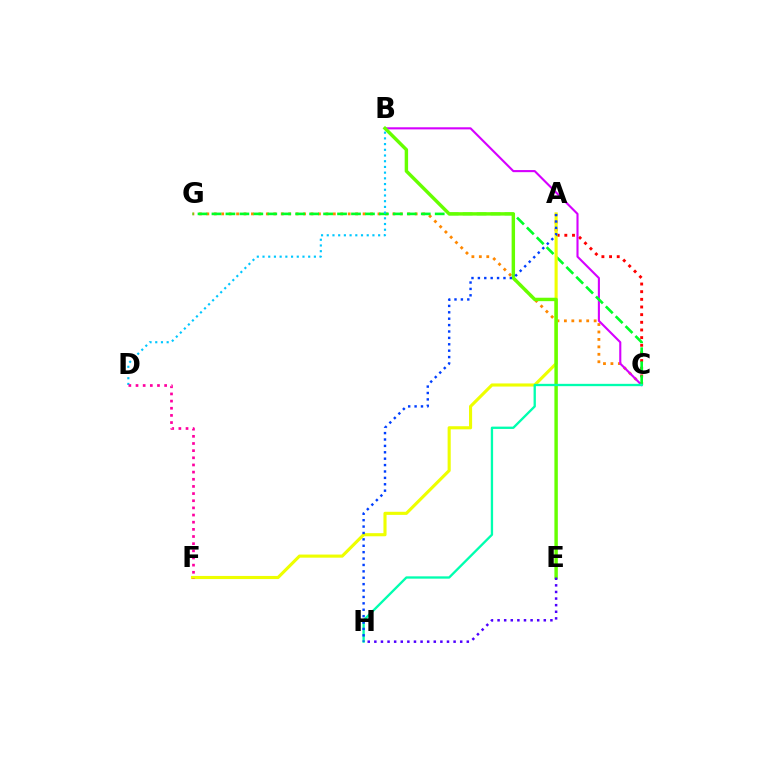{('A', 'C'): [{'color': '#ff0000', 'line_style': 'dotted', 'thickness': 2.08}], ('C', 'G'): [{'color': '#ff8800', 'line_style': 'dotted', 'thickness': 2.02}, {'color': '#00ff27', 'line_style': 'dashed', 'thickness': 1.9}], ('B', 'C'): [{'color': '#d600ff', 'line_style': 'solid', 'thickness': 1.52}], ('A', 'F'): [{'color': '#eeff00', 'line_style': 'solid', 'thickness': 2.24}], ('B', 'E'): [{'color': '#66ff00', 'line_style': 'solid', 'thickness': 2.47}], ('C', 'H'): [{'color': '#00ffaf', 'line_style': 'solid', 'thickness': 1.67}], ('B', 'D'): [{'color': '#00c7ff', 'line_style': 'dotted', 'thickness': 1.55}], ('A', 'H'): [{'color': '#003fff', 'line_style': 'dotted', 'thickness': 1.74}], ('D', 'F'): [{'color': '#ff00a0', 'line_style': 'dotted', 'thickness': 1.94}], ('E', 'H'): [{'color': '#4f00ff', 'line_style': 'dotted', 'thickness': 1.79}]}